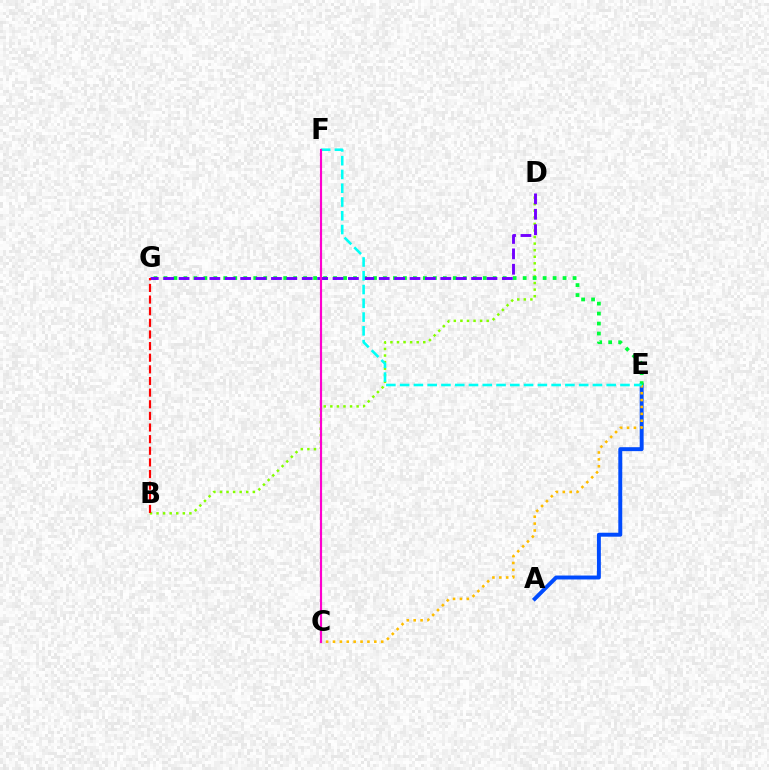{('A', 'E'): [{'color': '#004bff', 'line_style': 'solid', 'thickness': 2.83}], ('B', 'D'): [{'color': '#84ff00', 'line_style': 'dotted', 'thickness': 1.79}], ('E', 'G'): [{'color': '#00ff39', 'line_style': 'dotted', 'thickness': 2.71}], ('D', 'G'): [{'color': '#7200ff', 'line_style': 'dashed', 'thickness': 2.09}], ('C', 'E'): [{'color': '#ffbd00', 'line_style': 'dotted', 'thickness': 1.87}], ('E', 'F'): [{'color': '#00fff6', 'line_style': 'dashed', 'thickness': 1.87}], ('B', 'G'): [{'color': '#ff0000', 'line_style': 'dashed', 'thickness': 1.58}], ('C', 'F'): [{'color': '#ff00cf', 'line_style': 'solid', 'thickness': 1.55}]}